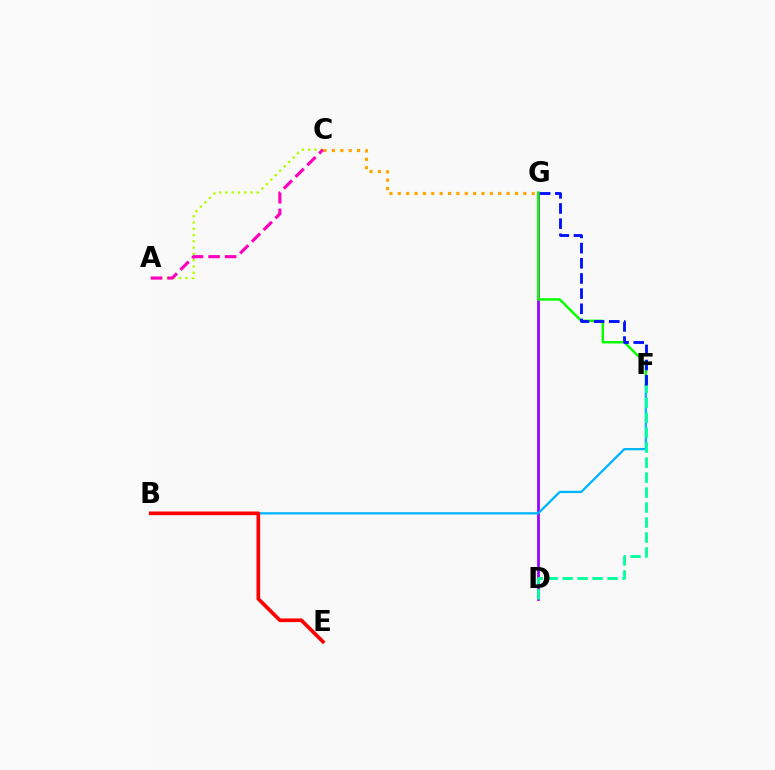{('D', 'G'): [{'color': '#9b00ff', 'line_style': 'solid', 'thickness': 1.98}], ('C', 'G'): [{'color': '#ffa500', 'line_style': 'dotted', 'thickness': 2.27}], ('B', 'F'): [{'color': '#00b5ff', 'line_style': 'solid', 'thickness': 1.65}], ('F', 'G'): [{'color': '#08ff00', 'line_style': 'solid', 'thickness': 1.77}, {'color': '#0010ff', 'line_style': 'dashed', 'thickness': 2.06}], ('B', 'E'): [{'color': '#ff0000', 'line_style': 'solid', 'thickness': 2.64}], ('A', 'C'): [{'color': '#b3ff00', 'line_style': 'dotted', 'thickness': 1.7}, {'color': '#ff00bd', 'line_style': 'dashed', 'thickness': 2.25}], ('D', 'F'): [{'color': '#00ff9d', 'line_style': 'dashed', 'thickness': 2.03}]}